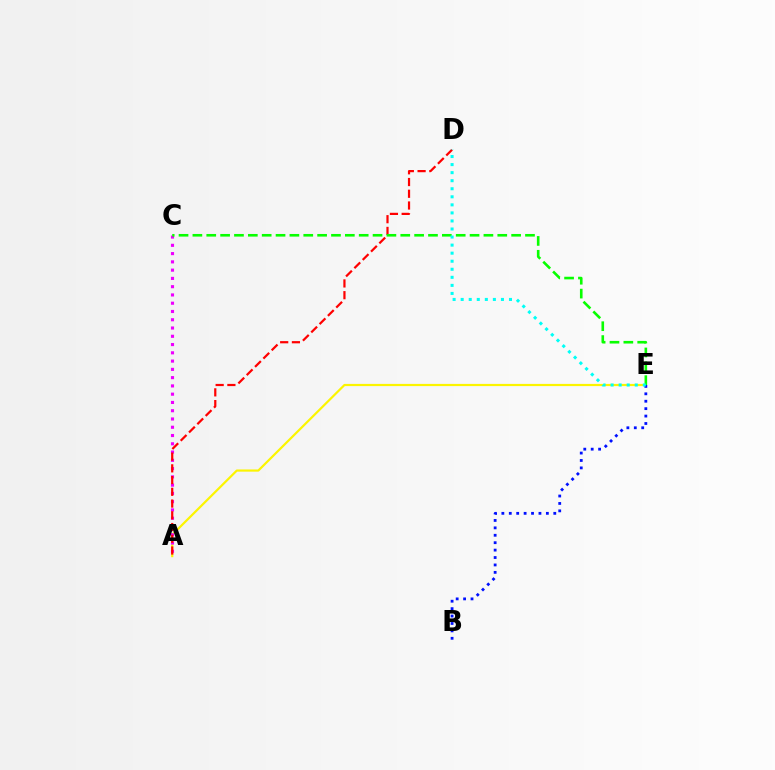{('A', 'E'): [{'color': '#fcf500', 'line_style': 'solid', 'thickness': 1.58}], ('A', 'C'): [{'color': '#ee00ff', 'line_style': 'dotted', 'thickness': 2.25}], ('A', 'D'): [{'color': '#ff0000', 'line_style': 'dashed', 'thickness': 1.59}], ('C', 'E'): [{'color': '#08ff00', 'line_style': 'dashed', 'thickness': 1.88}], ('B', 'E'): [{'color': '#0010ff', 'line_style': 'dotted', 'thickness': 2.02}], ('D', 'E'): [{'color': '#00fff6', 'line_style': 'dotted', 'thickness': 2.19}]}